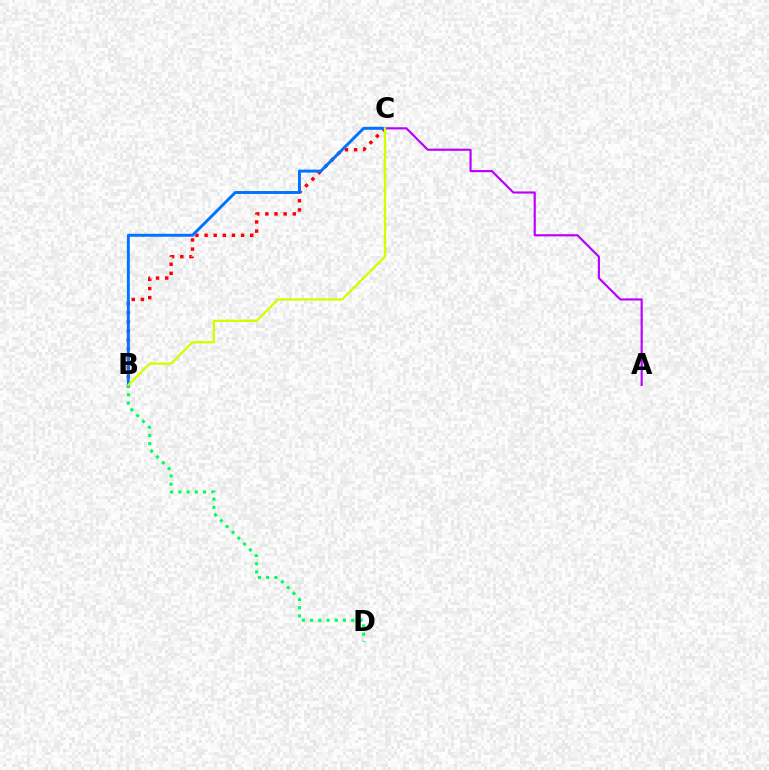{('A', 'C'): [{'color': '#b900ff', 'line_style': 'solid', 'thickness': 1.56}], ('B', 'C'): [{'color': '#ff0000', 'line_style': 'dotted', 'thickness': 2.48}, {'color': '#0074ff', 'line_style': 'solid', 'thickness': 2.12}, {'color': '#d1ff00', 'line_style': 'solid', 'thickness': 1.65}], ('B', 'D'): [{'color': '#00ff5c', 'line_style': 'dotted', 'thickness': 2.24}]}